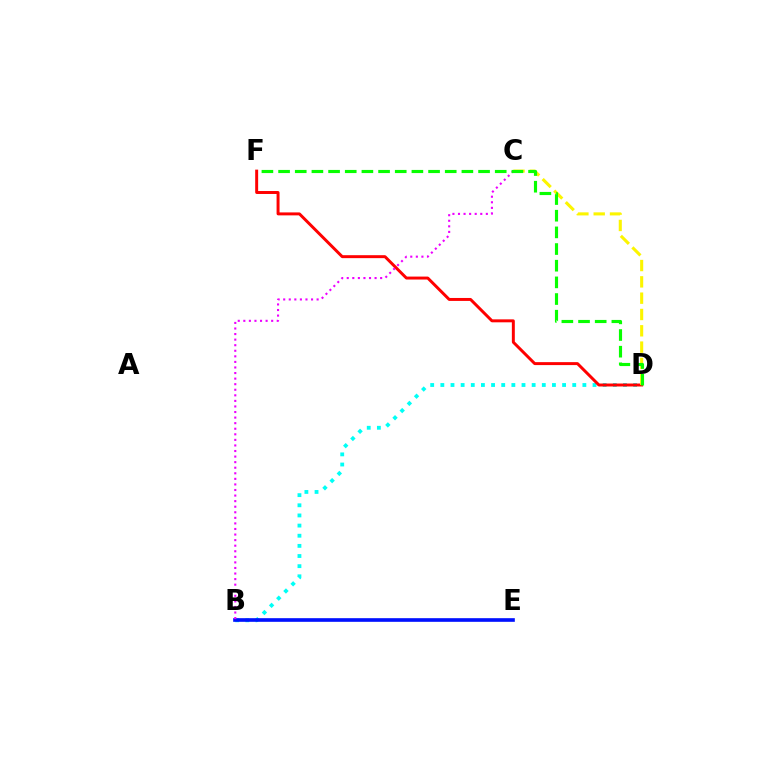{('B', 'D'): [{'color': '#00fff6', 'line_style': 'dotted', 'thickness': 2.76}], ('D', 'F'): [{'color': '#ff0000', 'line_style': 'solid', 'thickness': 2.13}, {'color': '#08ff00', 'line_style': 'dashed', 'thickness': 2.26}], ('B', 'E'): [{'color': '#0010ff', 'line_style': 'solid', 'thickness': 2.62}], ('B', 'C'): [{'color': '#ee00ff', 'line_style': 'dotted', 'thickness': 1.51}], ('C', 'D'): [{'color': '#fcf500', 'line_style': 'dashed', 'thickness': 2.22}]}